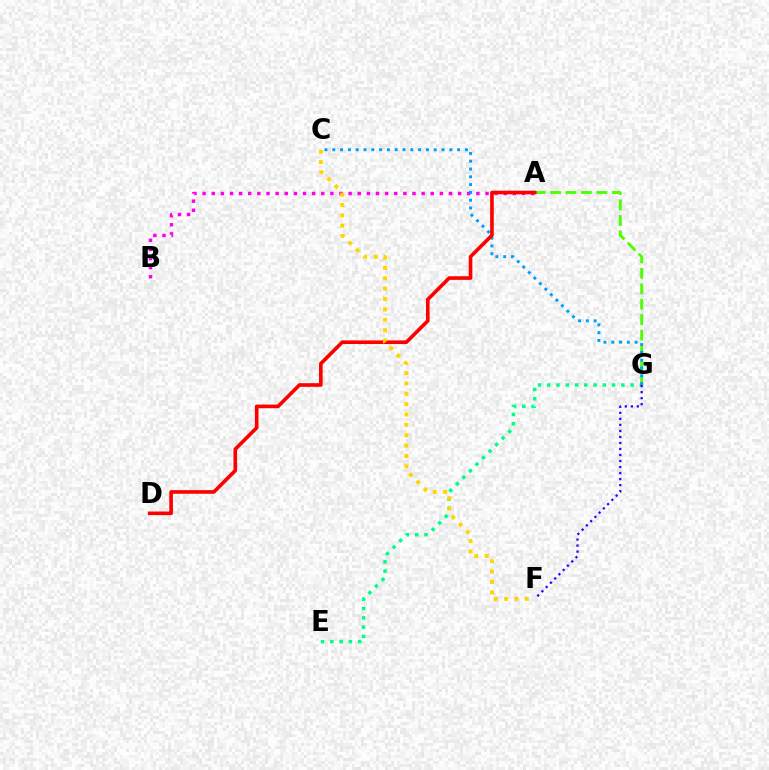{('A', 'G'): [{'color': '#4fff00', 'line_style': 'dashed', 'thickness': 2.1}], ('A', 'B'): [{'color': '#ff00ed', 'line_style': 'dotted', 'thickness': 2.48}], ('E', 'G'): [{'color': '#00ff86', 'line_style': 'dotted', 'thickness': 2.52}], ('C', 'G'): [{'color': '#009eff', 'line_style': 'dotted', 'thickness': 2.12}], ('F', 'G'): [{'color': '#3700ff', 'line_style': 'dotted', 'thickness': 1.63}], ('A', 'D'): [{'color': '#ff0000', 'line_style': 'solid', 'thickness': 2.62}], ('C', 'F'): [{'color': '#ffd500', 'line_style': 'dotted', 'thickness': 2.81}]}